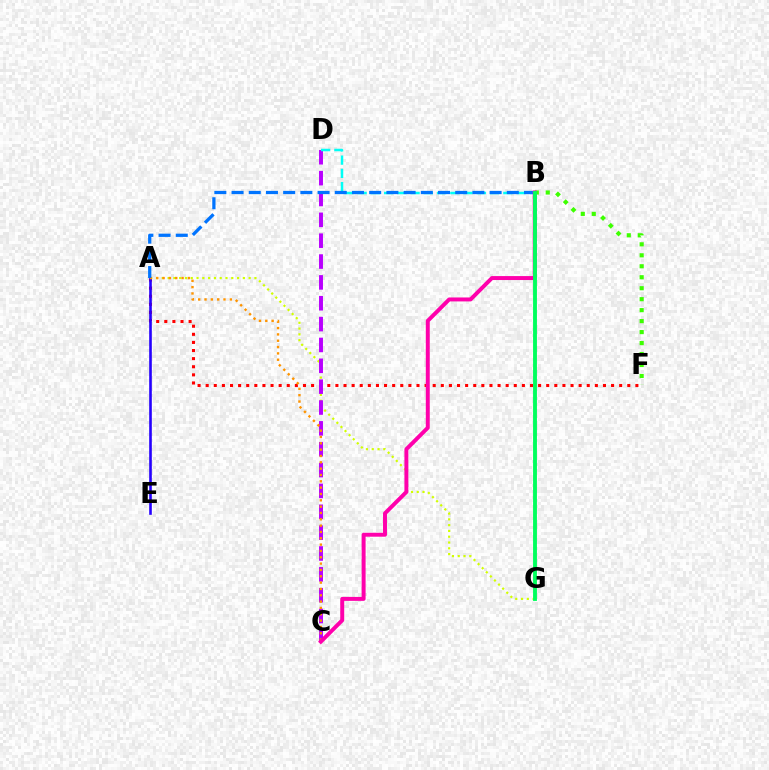{('B', 'F'): [{'color': '#3dff00', 'line_style': 'dotted', 'thickness': 2.98}], ('A', 'G'): [{'color': '#d1ff00', 'line_style': 'dotted', 'thickness': 1.57}], ('A', 'F'): [{'color': '#ff0000', 'line_style': 'dotted', 'thickness': 2.2}], ('C', 'D'): [{'color': '#b900ff', 'line_style': 'dashed', 'thickness': 2.83}], ('A', 'E'): [{'color': '#2500ff', 'line_style': 'solid', 'thickness': 1.88}], ('A', 'C'): [{'color': '#ff9400', 'line_style': 'dotted', 'thickness': 1.72}], ('B', 'D'): [{'color': '#00fff6', 'line_style': 'dashed', 'thickness': 1.8}], ('A', 'B'): [{'color': '#0074ff', 'line_style': 'dashed', 'thickness': 2.34}], ('B', 'C'): [{'color': '#ff00ac', 'line_style': 'solid', 'thickness': 2.85}], ('B', 'G'): [{'color': '#00ff5c', 'line_style': 'solid', 'thickness': 2.78}]}